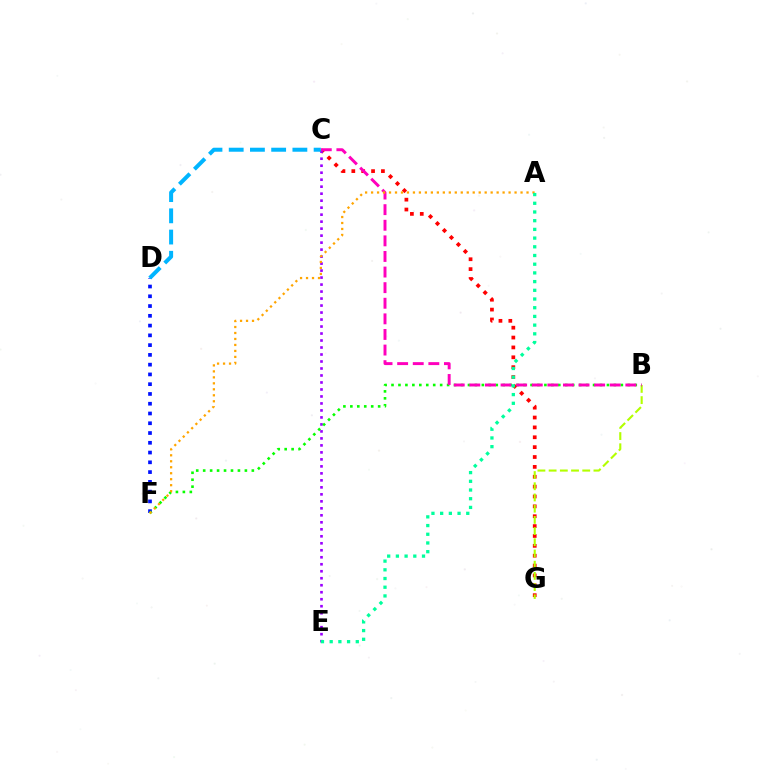{('C', 'G'): [{'color': '#ff0000', 'line_style': 'dotted', 'thickness': 2.68}], ('B', 'G'): [{'color': '#b3ff00', 'line_style': 'dashed', 'thickness': 1.52}], ('C', 'E'): [{'color': '#9b00ff', 'line_style': 'dotted', 'thickness': 1.9}], ('D', 'F'): [{'color': '#0010ff', 'line_style': 'dotted', 'thickness': 2.65}], ('B', 'F'): [{'color': '#08ff00', 'line_style': 'dotted', 'thickness': 1.89}], ('B', 'C'): [{'color': '#ff00bd', 'line_style': 'dashed', 'thickness': 2.12}], ('A', 'F'): [{'color': '#ffa500', 'line_style': 'dotted', 'thickness': 1.62}], ('C', 'D'): [{'color': '#00b5ff', 'line_style': 'dashed', 'thickness': 2.88}], ('A', 'E'): [{'color': '#00ff9d', 'line_style': 'dotted', 'thickness': 2.36}]}